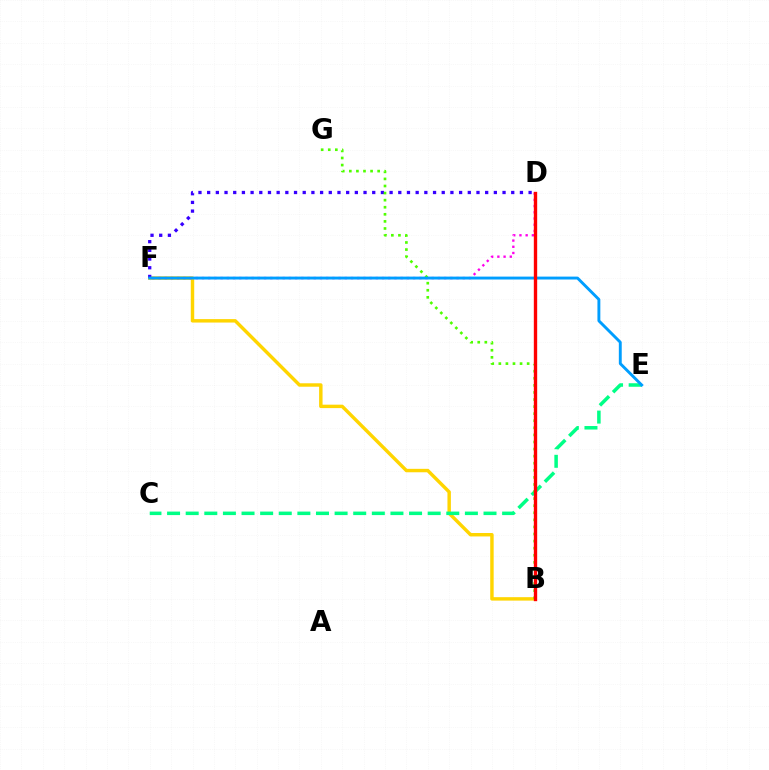{('B', 'F'): [{'color': '#ffd500', 'line_style': 'solid', 'thickness': 2.47}], ('D', 'F'): [{'color': '#3700ff', 'line_style': 'dotted', 'thickness': 2.36}, {'color': '#ff00ed', 'line_style': 'dotted', 'thickness': 1.69}], ('C', 'E'): [{'color': '#00ff86', 'line_style': 'dashed', 'thickness': 2.53}], ('B', 'G'): [{'color': '#4fff00', 'line_style': 'dotted', 'thickness': 1.92}], ('E', 'F'): [{'color': '#009eff', 'line_style': 'solid', 'thickness': 2.09}], ('B', 'D'): [{'color': '#ff0000', 'line_style': 'solid', 'thickness': 2.42}]}